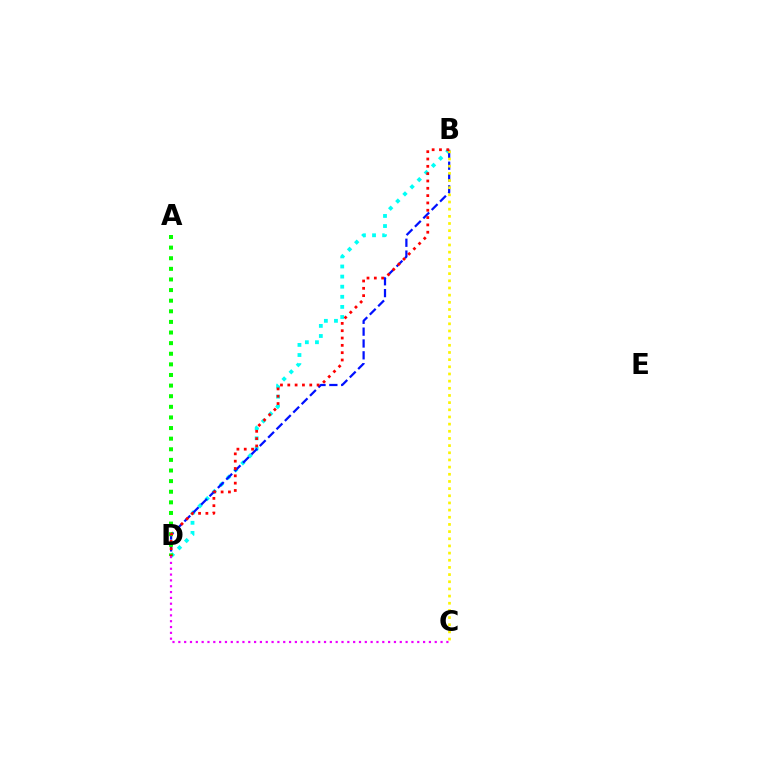{('B', 'D'): [{'color': '#00fff6', 'line_style': 'dotted', 'thickness': 2.74}, {'color': '#0010ff', 'line_style': 'dashed', 'thickness': 1.61}, {'color': '#ff0000', 'line_style': 'dotted', 'thickness': 1.99}], ('B', 'C'): [{'color': '#fcf500', 'line_style': 'dotted', 'thickness': 1.95}], ('C', 'D'): [{'color': '#ee00ff', 'line_style': 'dotted', 'thickness': 1.58}], ('A', 'D'): [{'color': '#08ff00', 'line_style': 'dotted', 'thickness': 2.88}]}